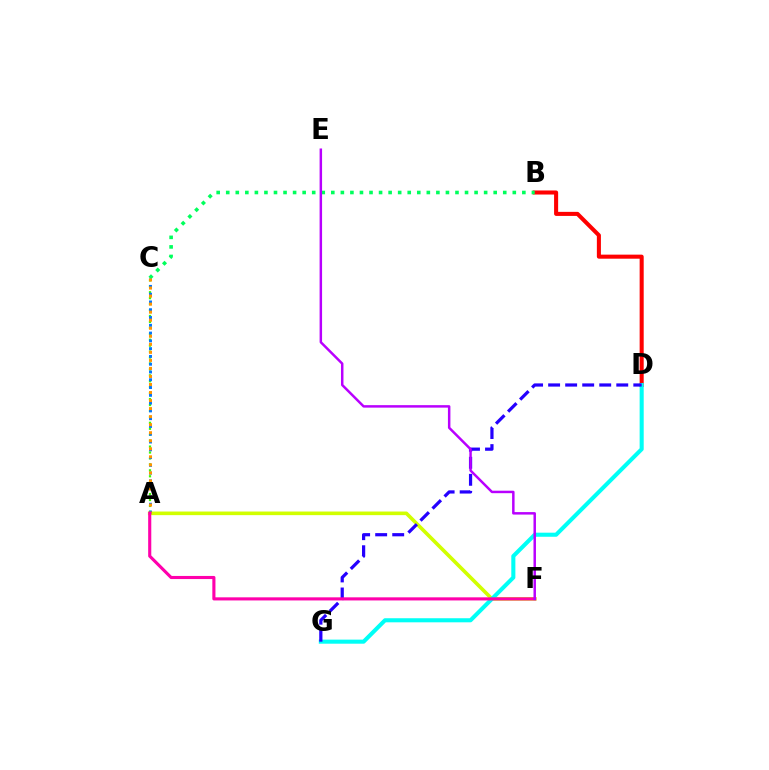{('A', 'F'): [{'color': '#d1ff00', 'line_style': 'solid', 'thickness': 2.6}, {'color': '#ff00ac', 'line_style': 'solid', 'thickness': 2.24}], ('A', 'C'): [{'color': '#3dff00', 'line_style': 'dotted', 'thickness': 1.61}, {'color': '#0074ff', 'line_style': 'dotted', 'thickness': 2.11}, {'color': '#ff9400', 'line_style': 'dotted', 'thickness': 2.18}], ('B', 'D'): [{'color': '#ff0000', 'line_style': 'solid', 'thickness': 2.92}], ('D', 'G'): [{'color': '#00fff6', 'line_style': 'solid', 'thickness': 2.93}, {'color': '#2500ff', 'line_style': 'dashed', 'thickness': 2.31}], ('B', 'C'): [{'color': '#00ff5c', 'line_style': 'dotted', 'thickness': 2.6}], ('E', 'F'): [{'color': '#b900ff', 'line_style': 'solid', 'thickness': 1.78}]}